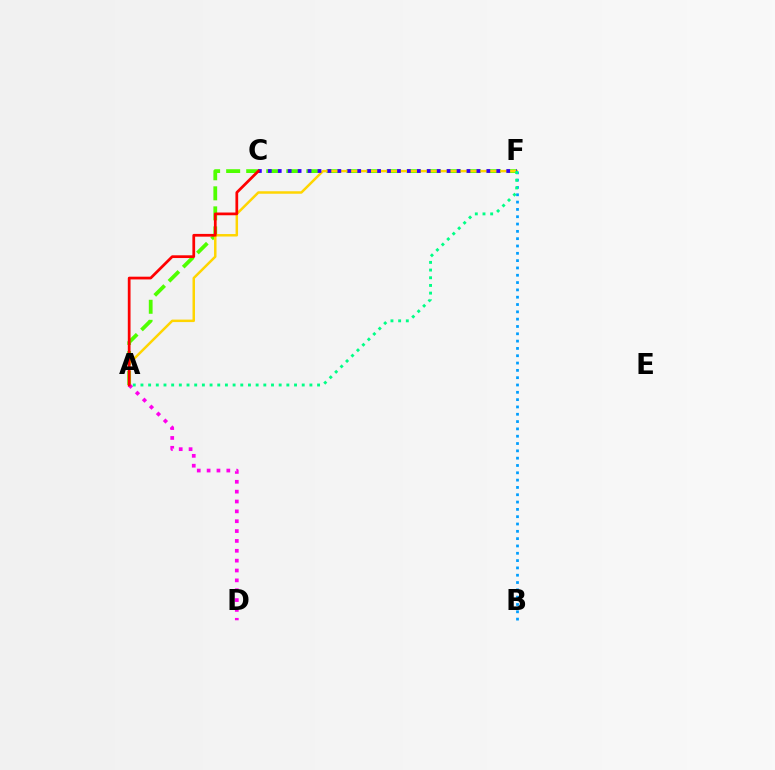{('A', 'F'): [{'color': '#4fff00', 'line_style': 'dashed', 'thickness': 2.72}, {'color': '#ffd500', 'line_style': 'solid', 'thickness': 1.79}, {'color': '#00ff86', 'line_style': 'dotted', 'thickness': 2.09}], ('A', 'D'): [{'color': '#ff00ed', 'line_style': 'dotted', 'thickness': 2.68}], ('C', 'F'): [{'color': '#3700ff', 'line_style': 'dotted', 'thickness': 2.7}], ('A', 'C'): [{'color': '#ff0000', 'line_style': 'solid', 'thickness': 1.97}], ('B', 'F'): [{'color': '#009eff', 'line_style': 'dotted', 'thickness': 1.99}]}